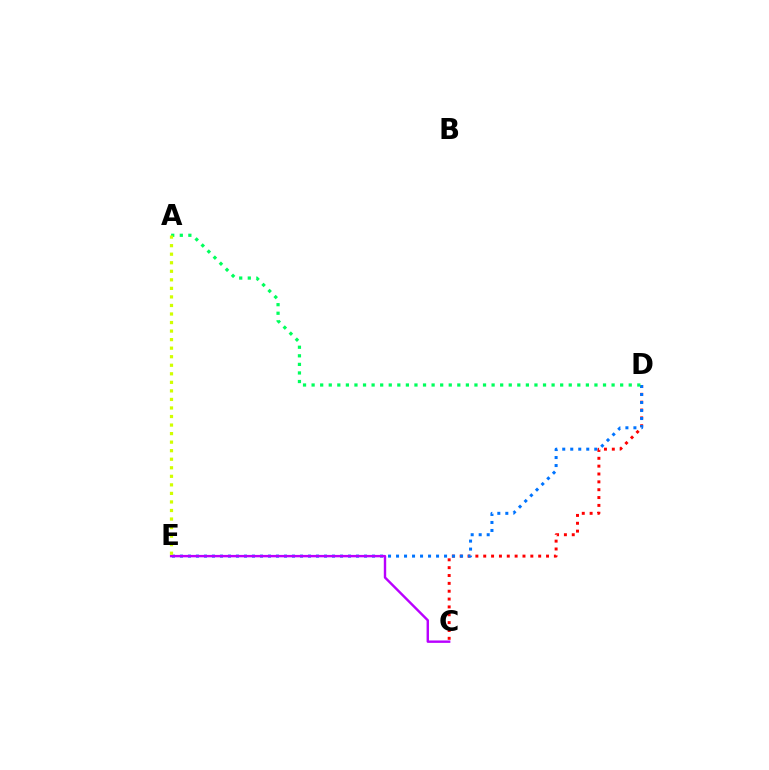{('C', 'D'): [{'color': '#ff0000', 'line_style': 'dotted', 'thickness': 2.13}], ('D', 'E'): [{'color': '#0074ff', 'line_style': 'dotted', 'thickness': 2.17}], ('C', 'E'): [{'color': '#b900ff', 'line_style': 'solid', 'thickness': 1.73}], ('A', 'D'): [{'color': '#00ff5c', 'line_style': 'dotted', 'thickness': 2.33}], ('A', 'E'): [{'color': '#d1ff00', 'line_style': 'dotted', 'thickness': 2.32}]}